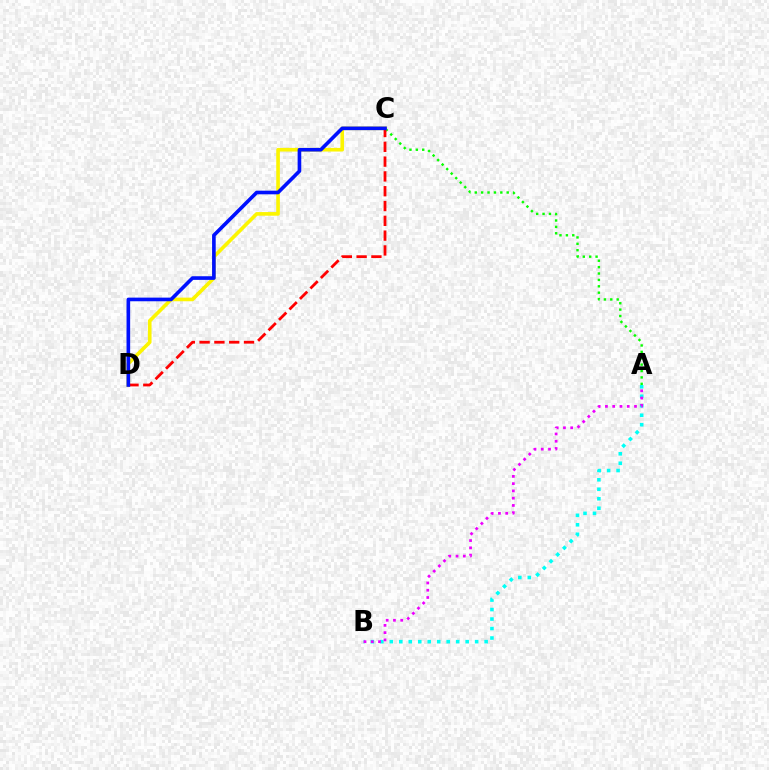{('A', 'C'): [{'color': '#08ff00', 'line_style': 'dotted', 'thickness': 1.74}], ('A', 'B'): [{'color': '#00fff6', 'line_style': 'dotted', 'thickness': 2.58}, {'color': '#ee00ff', 'line_style': 'dotted', 'thickness': 1.97}], ('C', 'D'): [{'color': '#fcf500', 'line_style': 'solid', 'thickness': 2.62}, {'color': '#ff0000', 'line_style': 'dashed', 'thickness': 2.01}, {'color': '#0010ff', 'line_style': 'solid', 'thickness': 2.62}]}